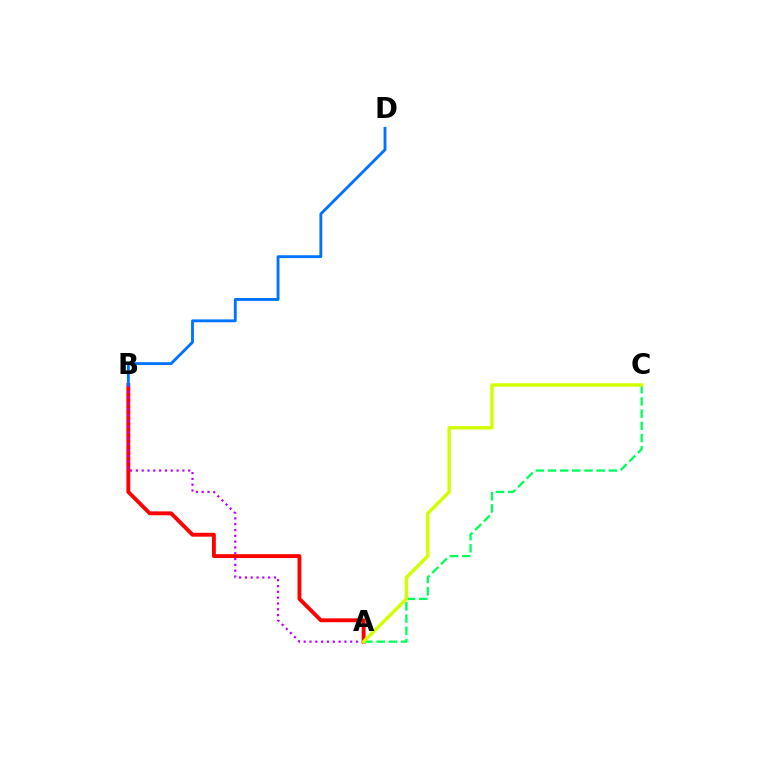{('A', 'B'): [{'color': '#ff0000', 'line_style': 'solid', 'thickness': 2.79}, {'color': '#b900ff', 'line_style': 'dotted', 'thickness': 1.58}], ('B', 'D'): [{'color': '#0074ff', 'line_style': 'solid', 'thickness': 2.06}], ('A', 'C'): [{'color': '#00ff5c', 'line_style': 'dashed', 'thickness': 1.66}, {'color': '#d1ff00', 'line_style': 'solid', 'thickness': 2.45}]}